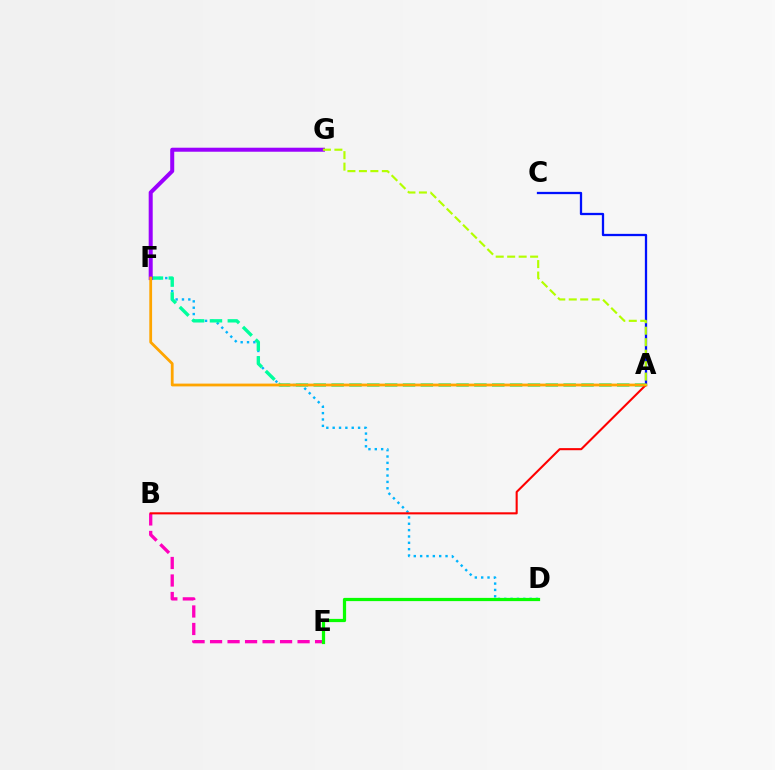{('A', 'C'): [{'color': '#0010ff', 'line_style': 'solid', 'thickness': 1.64}], ('D', 'F'): [{'color': '#00b5ff', 'line_style': 'dotted', 'thickness': 1.73}], ('A', 'F'): [{'color': '#00ff9d', 'line_style': 'dashed', 'thickness': 2.43}, {'color': '#ffa500', 'line_style': 'solid', 'thickness': 2.01}], ('B', 'E'): [{'color': '#ff00bd', 'line_style': 'dashed', 'thickness': 2.38}], ('D', 'E'): [{'color': '#08ff00', 'line_style': 'solid', 'thickness': 2.32}], ('F', 'G'): [{'color': '#9b00ff', 'line_style': 'solid', 'thickness': 2.89}], ('A', 'B'): [{'color': '#ff0000', 'line_style': 'solid', 'thickness': 1.5}], ('A', 'G'): [{'color': '#b3ff00', 'line_style': 'dashed', 'thickness': 1.56}]}